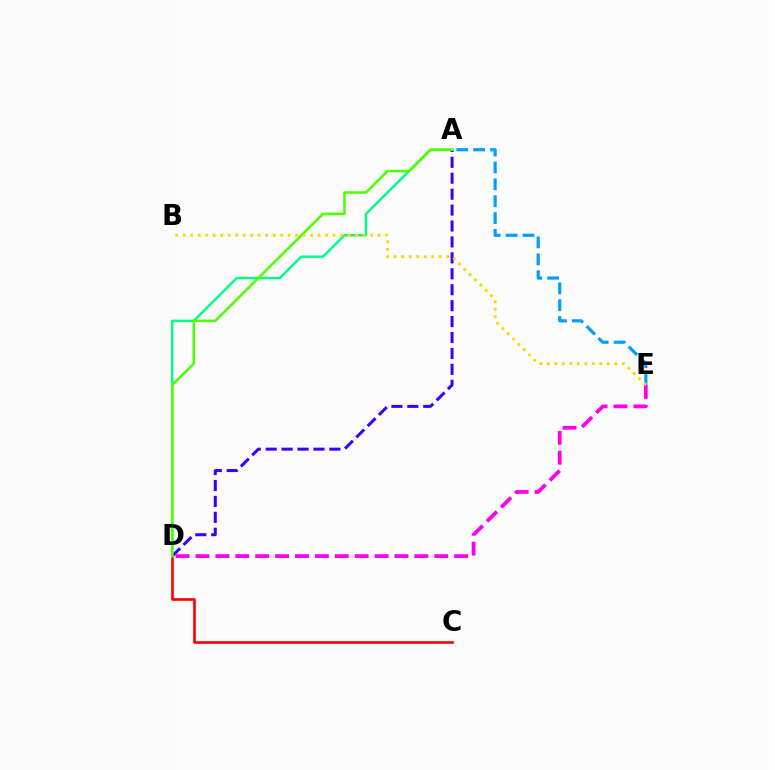{('A', 'D'): [{'color': '#3700ff', 'line_style': 'dashed', 'thickness': 2.16}, {'color': '#00ff86', 'line_style': 'solid', 'thickness': 1.77}, {'color': '#4fff00', 'line_style': 'solid', 'thickness': 1.83}], ('C', 'D'): [{'color': '#ff0000', 'line_style': 'solid', 'thickness': 1.89}], ('A', 'E'): [{'color': '#009eff', 'line_style': 'dashed', 'thickness': 2.29}], ('D', 'E'): [{'color': '#ff00ed', 'line_style': 'dashed', 'thickness': 2.7}], ('B', 'E'): [{'color': '#ffd500', 'line_style': 'dotted', 'thickness': 2.04}]}